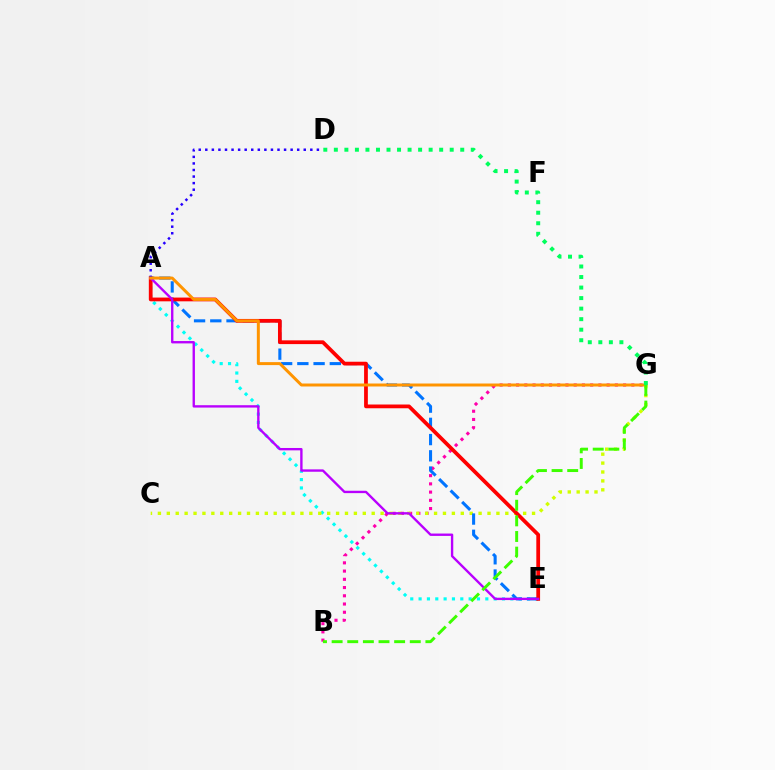{('A', 'E'): [{'color': '#00fff6', 'line_style': 'dotted', 'thickness': 2.27}, {'color': '#0074ff', 'line_style': 'dashed', 'thickness': 2.2}, {'color': '#ff0000', 'line_style': 'solid', 'thickness': 2.71}, {'color': '#b900ff', 'line_style': 'solid', 'thickness': 1.71}], ('B', 'G'): [{'color': '#ff00ac', 'line_style': 'dotted', 'thickness': 2.24}, {'color': '#3dff00', 'line_style': 'dashed', 'thickness': 2.12}], ('C', 'G'): [{'color': '#d1ff00', 'line_style': 'dotted', 'thickness': 2.42}], ('A', 'D'): [{'color': '#2500ff', 'line_style': 'dotted', 'thickness': 1.78}], ('A', 'G'): [{'color': '#ff9400', 'line_style': 'solid', 'thickness': 2.15}], ('D', 'G'): [{'color': '#00ff5c', 'line_style': 'dotted', 'thickness': 2.86}]}